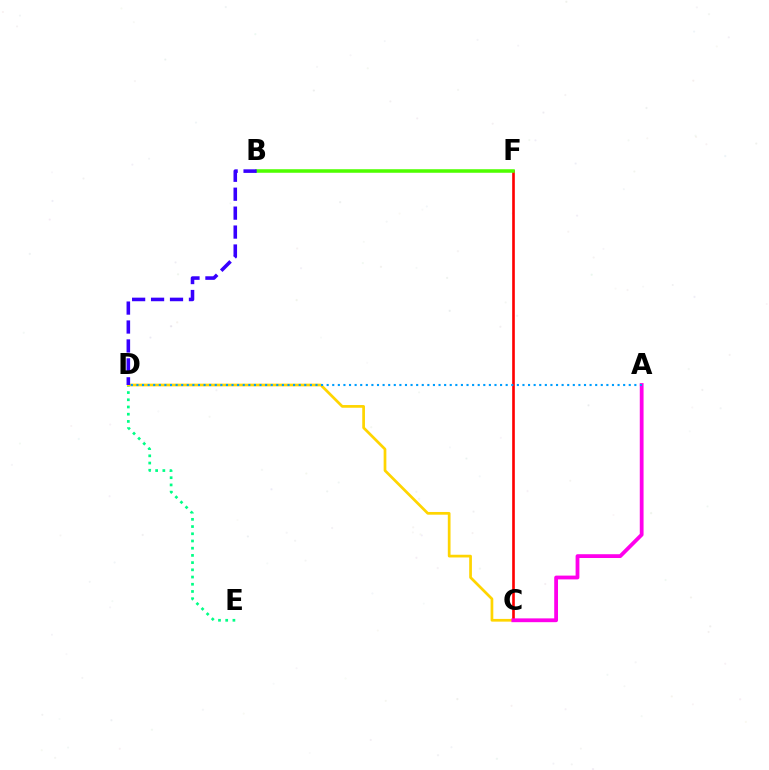{('D', 'E'): [{'color': '#00ff86', 'line_style': 'dotted', 'thickness': 1.96}], ('C', 'D'): [{'color': '#ffd500', 'line_style': 'solid', 'thickness': 1.96}], ('C', 'F'): [{'color': '#ff0000', 'line_style': 'solid', 'thickness': 1.9}], ('A', 'C'): [{'color': '#ff00ed', 'line_style': 'solid', 'thickness': 2.73}], ('B', 'F'): [{'color': '#4fff00', 'line_style': 'solid', 'thickness': 2.55}], ('A', 'D'): [{'color': '#009eff', 'line_style': 'dotted', 'thickness': 1.52}], ('B', 'D'): [{'color': '#3700ff', 'line_style': 'dashed', 'thickness': 2.57}]}